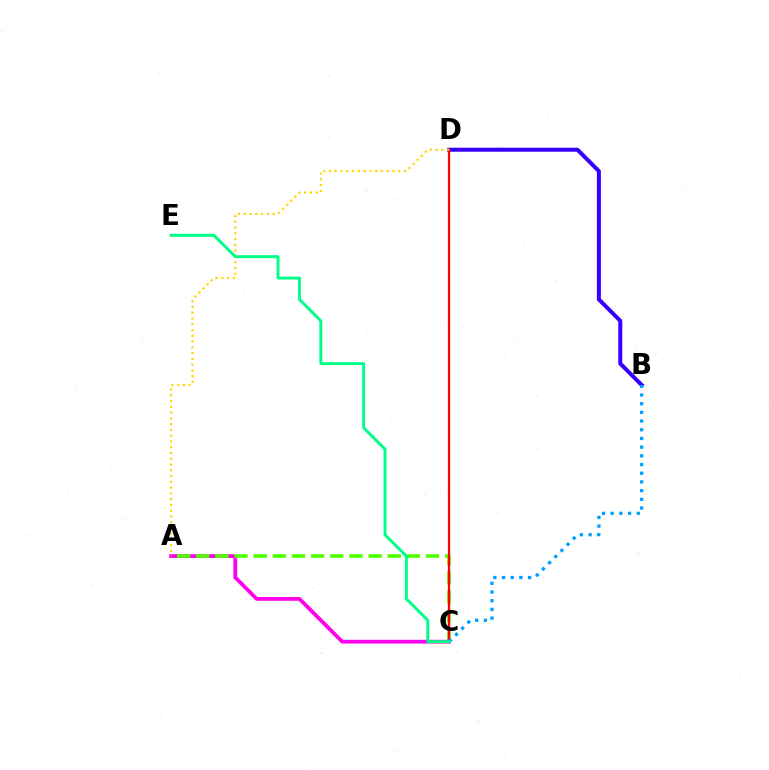{('A', 'C'): [{'color': '#ff00ed', 'line_style': 'solid', 'thickness': 2.71}, {'color': '#4fff00', 'line_style': 'dashed', 'thickness': 2.6}], ('B', 'D'): [{'color': '#3700ff', 'line_style': 'solid', 'thickness': 2.9}], ('C', 'D'): [{'color': '#ff0000', 'line_style': 'solid', 'thickness': 1.63}], ('A', 'D'): [{'color': '#ffd500', 'line_style': 'dotted', 'thickness': 1.57}], ('B', 'C'): [{'color': '#009eff', 'line_style': 'dotted', 'thickness': 2.36}], ('C', 'E'): [{'color': '#00ff86', 'line_style': 'solid', 'thickness': 2.13}]}